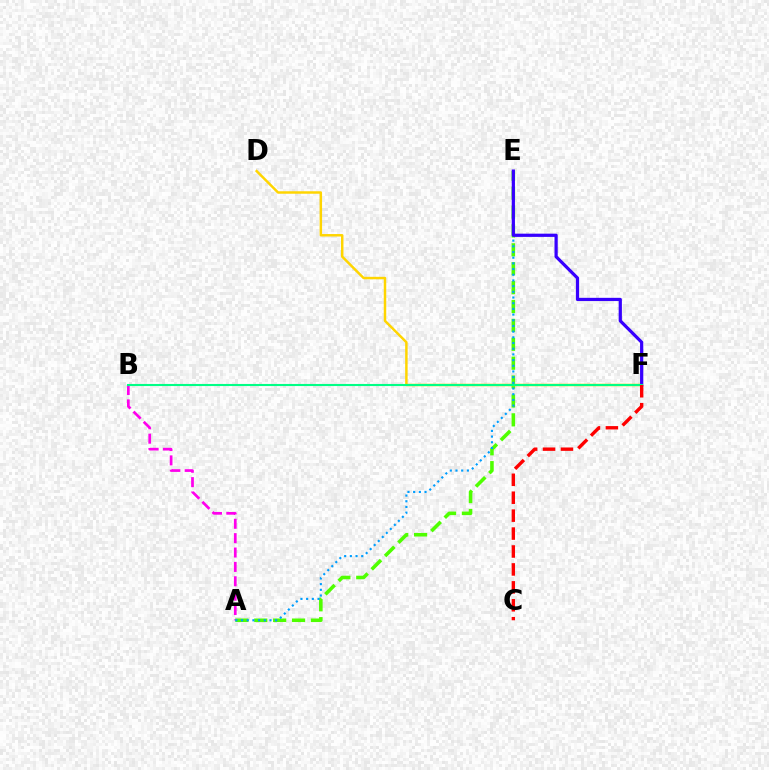{('A', 'B'): [{'color': '#ff00ed', 'line_style': 'dashed', 'thickness': 1.95}], ('A', 'E'): [{'color': '#4fff00', 'line_style': 'dashed', 'thickness': 2.57}, {'color': '#009eff', 'line_style': 'dotted', 'thickness': 1.55}], ('D', 'F'): [{'color': '#ffd500', 'line_style': 'solid', 'thickness': 1.78}], ('E', 'F'): [{'color': '#3700ff', 'line_style': 'solid', 'thickness': 2.32}], ('B', 'F'): [{'color': '#00ff86', 'line_style': 'solid', 'thickness': 1.51}], ('C', 'F'): [{'color': '#ff0000', 'line_style': 'dashed', 'thickness': 2.44}]}